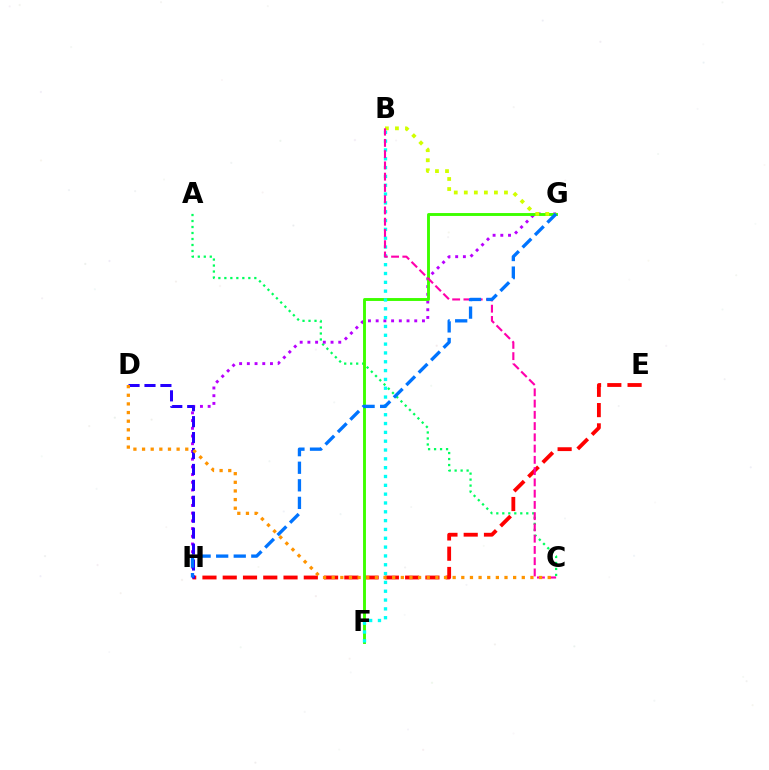{('E', 'H'): [{'color': '#ff0000', 'line_style': 'dashed', 'thickness': 2.75}], ('A', 'C'): [{'color': '#00ff5c', 'line_style': 'dotted', 'thickness': 1.63}], ('G', 'H'): [{'color': '#b900ff', 'line_style': 'dotted', 'thickness': 2.1}, {'color': '#0074ff', 'line_style': 'dashed', 'thickness': 2.39}], ('D', 'H'): [{'color': '#2500ff', 'line_style': 'dashed', 'thickness': 2.16}], ('F', 'G'): [{'color': '#3dff00', 'line_style': 'solid', 'thickness': 2.09}], ('B', 'F'): [{'color': '#00fff6', 'line_style': 'dotted', 'thickness': 2.4}], ('B', 'G'): [{'color': '#d1ff00', 'line_style': 'dotted', 'thickness': 2.73}], ('B', 'C'): [{'color': '#ff00ac', 'line_style': 'dashed', 'thickness': 1.53}], ('C', 'D'): [{'color': '#ff9400', 'line_style': 'dotted', 'thickness': 2.35}]}